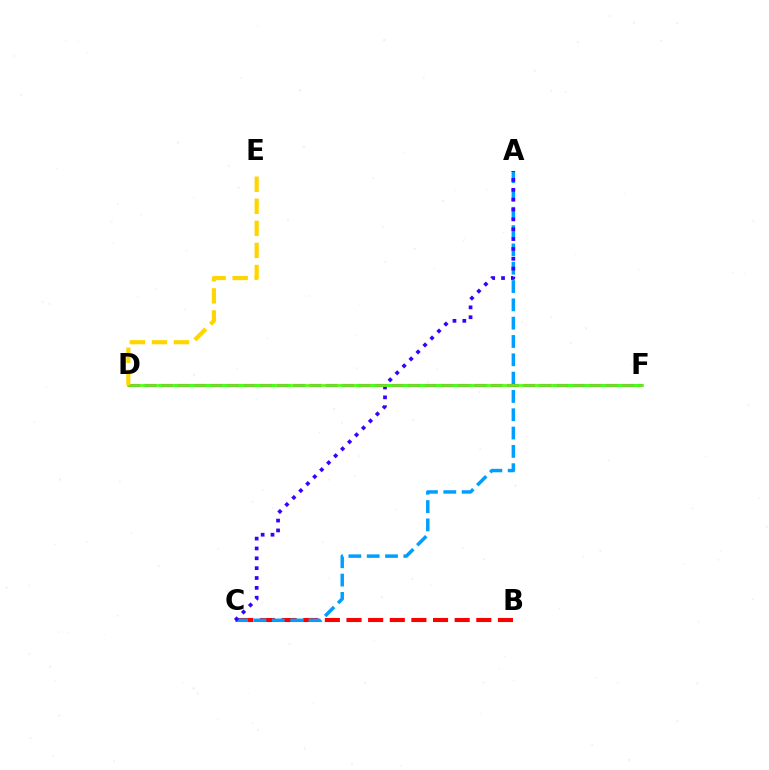{('B', 'C'): [{'color': '#ff0000', 'line_style': 'dashed', 'thickness': 2.94}], ('A', 'C'): [{'color': '#009eff', 'line_style': 'dashed', 'thickness': 2.49}, {'color': '#3700ff', 'line_style': 'dotted', 'thickness': 2.68}], ('D', 'F'): [{'color': '#00ff86', 'line_style': 'dashed', 'thickness': 2.06}, {'color': '#ff00ed', 'line_style': 'dashed', 'thickness': 2.24}, {'color': '#4fff00', 'line_style': 'solid', 'thickness': 1.92}], ('D', 'E'): [{'color': '#ffd500', 'line_style': 'dashed', 'thickness': 3.0}]}